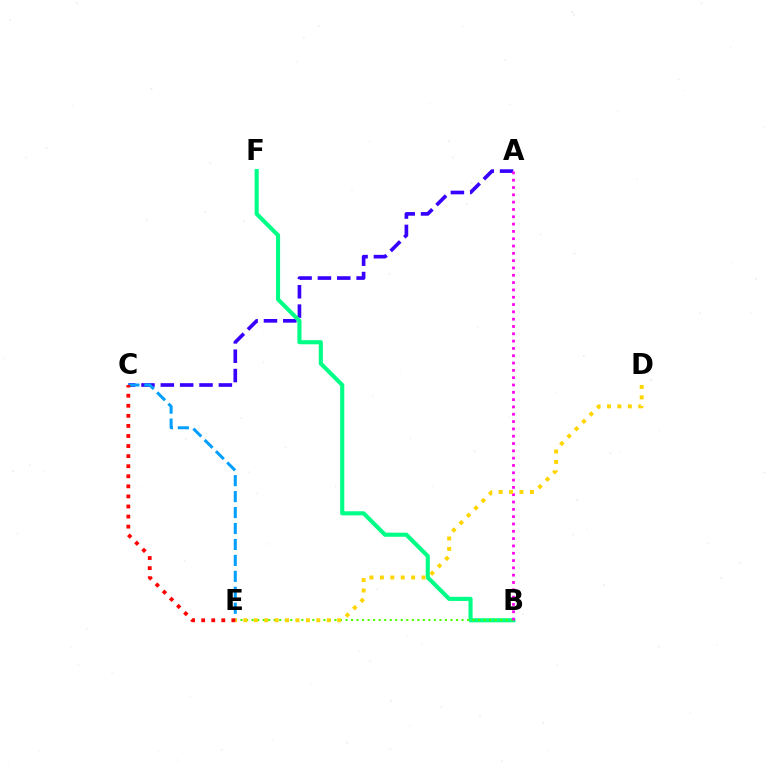{('A', 'C'): [{'color': '#3700ff', 'line_style': 'dashed', 'thickness': 2.63}], ('B', 'F'): [{'color': '#00ff86', 'line_style': 'solid', 'thickness': 2.96}], ('B', 'E'): [{'color': '#4fff00', 'line_style': 'dotted', 'thickness': 1.5}], ('C', 'E'): [{'color': '#009eff', 'line_style': 'dashed', 'thickness': 2.17}, {'color': '#ff0000', 'line_style': 'dotted', 'thickness': 2.74}], ('A', 'B'): [{'color': '#ff00ed', 'line_style': 'dotted', 'thickness': 1.99}], ('D', 'E'): [{'color': '#ffd500', 'line_style': 'dotted', 'thickness': 2.83}]}